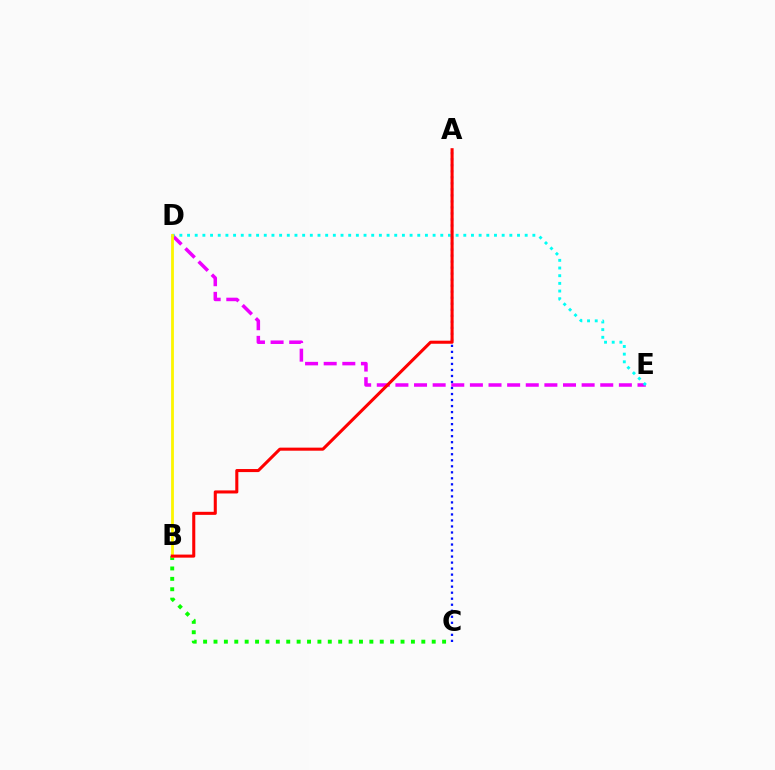{('D', 'E'): [{'color': '#ee00ff', 'line_style': 'dashed', 'thickness': 2.53}, {'color': '#00fff6', 'line_style': 'dotted', 'thickness': 2.08}], ('B', 'C'): [{'color': '#08ff00', 'line_style': 'dotted', 'thickness': 2.82}], ('B', 'D'): [{'color': '#fcf500', 'line_style': 'solid', 'thickness': 2.01}], ('A', 'C'): [{'color': '#0010ff', 'line_style': 'dotted', 'thickness': 1.64}], ('A', 'B'): [{'color': '#ff0000', 'line_style': 'solid', 'thickness': 2.2}]}